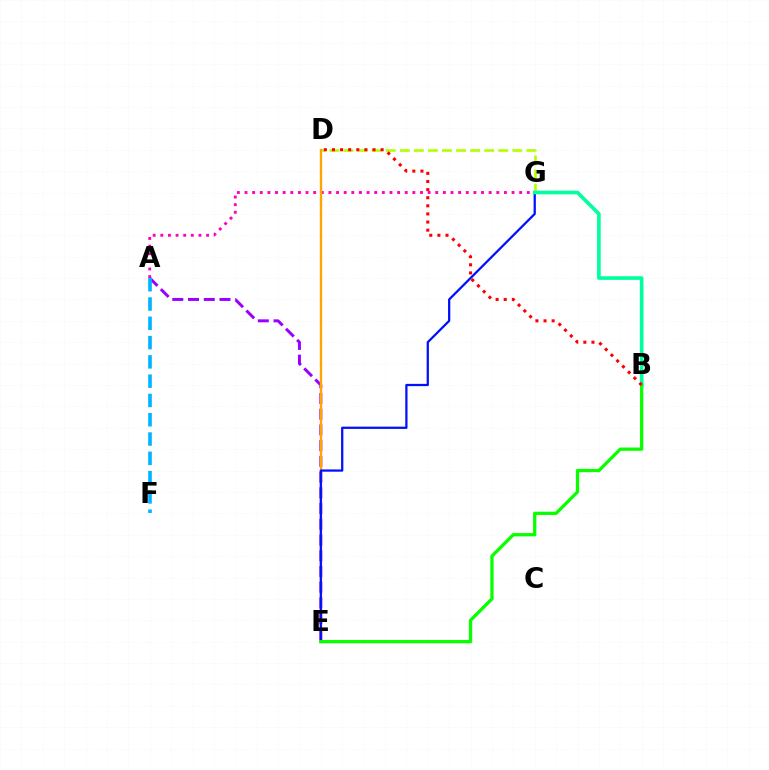{('D', 'G'): [{'color': '#b3ff00', 'line_style': 'dashed', 'thickness': 1.91}], ('A', 'G'): [{'color': '#ff00bd', 'line_style': 'dotted', 'thickness': 2.07}], ('A', 'E'): [{'color': '#9b00ff', 'line_style': 'dashed', 'thickness': 2.14}], ('D', 'E'): [{'color': '#ffa500', 'line_style': 'solid', 'thickness': 1.7}], ('E', 'G'): [{'color': '#0010ff', 'line_style': 'solid', 'thickness': 1.62}], ('A', 'F'): [{'color': '#00b5ff', 'line_style': 'dashed', 'thickness': 2.62}], ('B', 'G'): [{'color': '#00ff9d', 'line_style': 'solid', 'thickness': 2.62}], ('B', 'E'): [{'color': '#08ff00', 'line_style': 'solid', 'thickness': 2.35}], ('B', 'D'): [{'color': '#ff0000', 'line_style': 'dotted', 'thickness': 2.2}]}